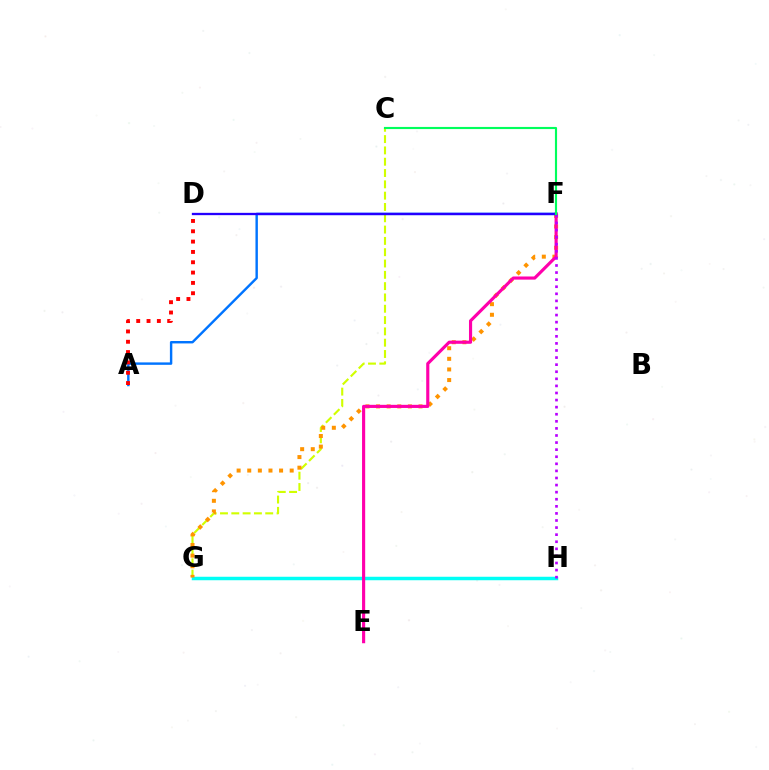{('C', 'G'): [{'color': '#d1ff00', 'line_style': 'dashed', 'thickness': 1.54}], ('G', 'H'): [{'color': '#3dff00', 'line_style': 'dotted', 'thickness': 1.87}, {'color': '#00fff6', 'line_style': 'solid', 'thickness': 2.51}], ('A', 'F'): [{'color': '#0074ff', 'line_style': 'solid', 'thickness': 1.74}], ('F', 'G'): [{'color': '#ff9400', 'line_style': 'dotted', 'thickness': 2.88}], ('A', 'D'): [{'color': '#ff0000', 'line_style': 'dotted', 'thickness': 2.8}], ('E', 'F'): [{'color': '#ff00ac', 'line_style': 'solid', 'thickness': 2.26}], ('F', 'H'): [{'color': '#b900ff', 'line_style': 'dotted', 'thickness': 1.92}], ('D', 'F'): [{'color': '#2500ff', 'line_style': 'solid', 'thickness': 1.67}], ('C', 'F'): [{'color': '#00ff5c', 'line_style': 'solid', 'thickness': 1.54}]}